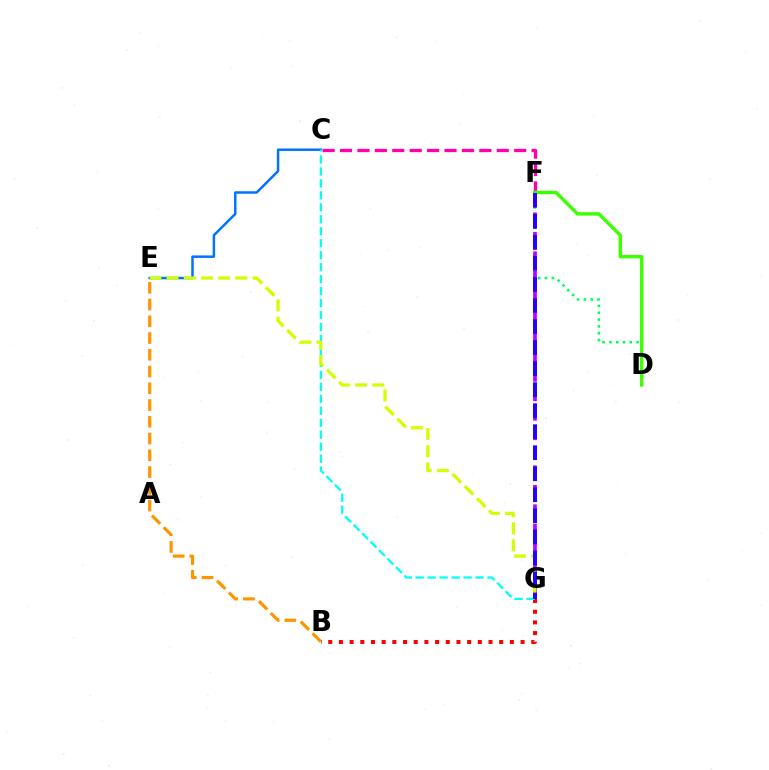{('C', 'E'): [{'color': '#0074ff', 'line_style': 'solid', 'thickness': 1.79}], ('B', 'E'): [{'color': '#ff9400', 'line_style': 'dashed', 'thickness': 2.28}], ('B', 'G'): [{'color': '#ff0000', 'line_style': 'dotted', 'thickness': 2.9}], ('D', 'F'): [{'color': '#00ff5c', 'line_style': 'dotted', 'thickness': 1.85}, {'color': '#3dff00', 'line_style': 'solid', 'thickness': 2.45}], ('C', 'G'): [{'color': '#00fff6', 'line_style': 'dashed', 'thickness': 1.63}], ('F', 'G'): [{'color': '#b900ff', 'line_style': 'dashed', 'thickness': 2.64}, {'color': '#2500ff', 'line_style': 'dashed', 'thickness': 2.86}], ('E', 'G'): [{'color': '#d1ff00', 'line_style': 'dashed', 'thickness': 2.34}], ('C', 'F'): [{'color': '#ff00ac', 'line_style': 'dashed', 'thickness': 2.37}]}